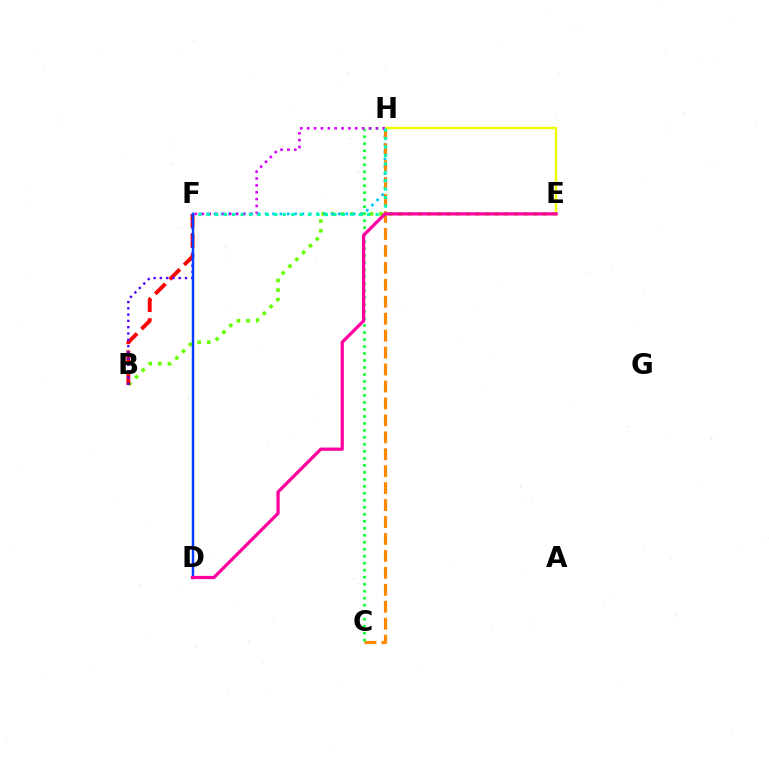{('B', 'E'): [{'color': '#66ff00', 'line_style': 'dotted', 'thickness': 2.62}], ('B', 'F'): [{'color': '#ff0000', 'line_style': 'dashed', 'thickness': 2.78}, {'color': '#4f00ff', 'line_style': 'dotted', 'thickness': 1.71}], ('F', 'H'): [{'color': '#00c7ff', 'line_style': 'dotted', 'thickness': 1.99}, {'color': '#d600ff', 'line_style': 'dotted', 'thickness': 1.86}, {'color': '#00ffaf', 'line_style': 'dotted', 'thickness': 2.29}], ('C', 'H'): [{'color': '#ff8800', 'line_style': 'dashed', 'thickness': 2.3}, {'color': '#00ff27', 'line_style': 'dotted', 'thickness': 1.9}], ('E', 'H'): [{'color': '#eeff00', 'line_style': 'solid', 'thickness': 1.73}], ('D', 'F'): [{'color': '#003fff', 'line_style': 'solid', 'thickness': 1.76}], ('D', 'E'): [{'color': '#ff00a0', 'line_style': 'solid', 'thickness': 2.34}]}